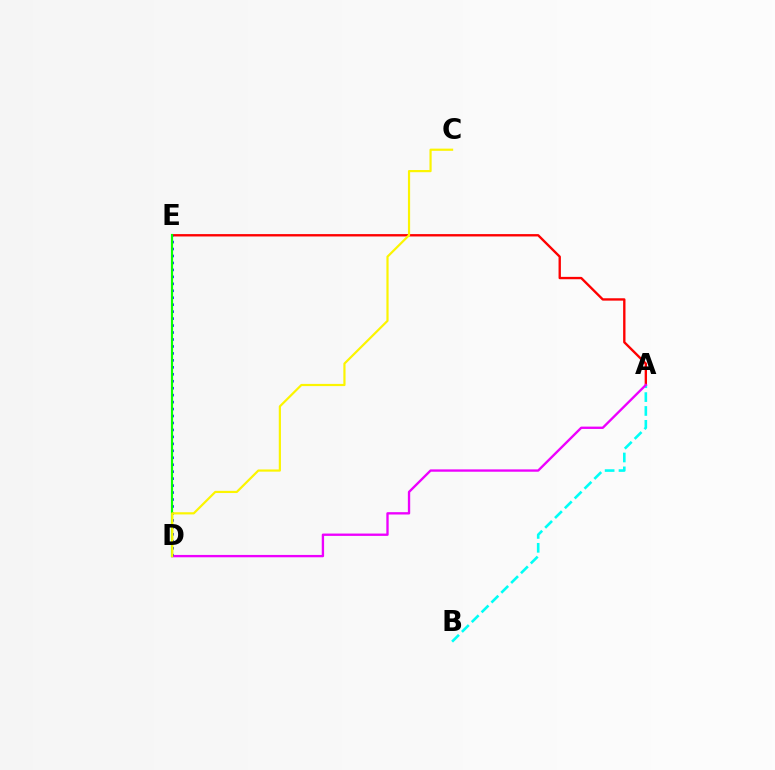{('A', 'E'): [{'color': '#ff0000', 'line_style': 'solid', 'thickness': 1.7}], ('A', 'B'): [{'color': '#00fff6', 'line_style': 'dashed', 'thickness': 1.88}], ('A', 'D'): [{'color': '#ee00ff', 'line_style': 'solid', 'thickness': 1.69}], ('D', 'E'): [{'color': '#0010ff', 'line_style': 'dotted', 'thickness': 1.89}, {'color': '#08ff00', 'line_style': 'solid', 'thickness': 1.57}], ('C', 'D'): [{'color': '#fcf500', 'line_style': 'solid', 'thickness': 1.58}]}